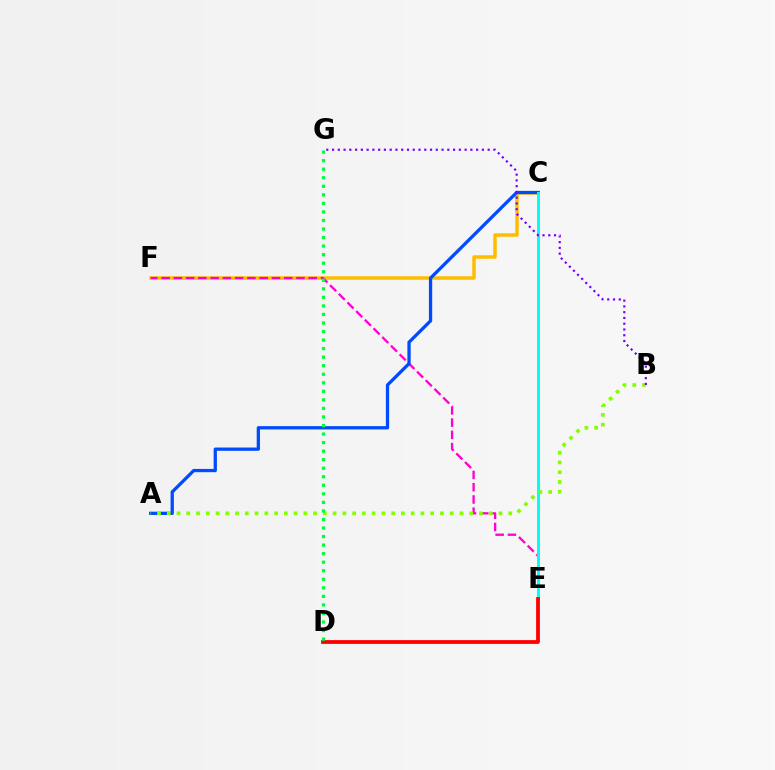{('C', 'F'): [{'color': '#ffbd00', 'line_style': 'solid', 'thickness': 2.52}], ('E', 'F'): [{'color': '#ff00cf', 'line_style': 'dashed', 'thickness': 1.67}], ('A', 'C'): [{'color': '#004bff', 'line_style': 'solid', 'thickness': 2.36}], ('C', 'E'): [{'color': '#00fff6', 'line_style': 'solid', 'thickness': 2.13}], ('A', 'B'): [{'color': '#84ff00', 'line_style': 'dotted', 'thickness': 2.65}], ('B', 'G'): [{'color': '#7200ff', 'line_style': 'dotted', 'thickness': 1.57}], ('D', 'E'): [{'color': '#ff0000', 'line_style': 'solid', 'thickness': 2.72}], ('D', 'G'): [{'color': '#00ff39', 'line_style': 'dotted', 'thickness': 2.32}]}